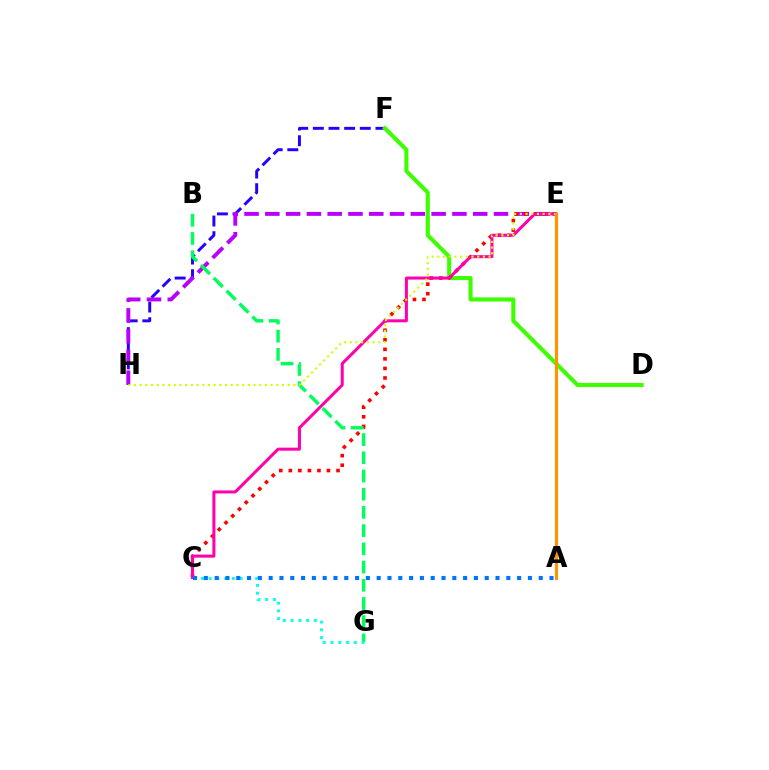{('C', 'G'): [{'color': '#00fff6', 'line_style': 'dotted', 'thickness': 2.1}], ('F', 'H'): [{'color': '#2500ff', 'line_style': 'dashed', 'thickness': 2.13}], ('E', 'H'): [{'color': '#b900ff', 'line_style': 'dashed', 'thickness': 2.82}, {'color': '#d1ff00', 'line_style': 'dotted', 'thickness': 1.55}], ('D', 'F'): [{'color': '#3dff00', 'line_style': 'solid', 'thickness': 2.93}], ('C', 'E'): [{'color': '#ff0000', 'line_style': 'dotted', 'thickness': 2.59}, {'color': '#ff00ac', 'line_style': 'solid', 'thickness': 2.18}], ('A', 'C'): [{'color': '#0074ff', 'line_style': 'dotted', 'thickness': 2.94}], ('B', 'G'): [{'color': '#00ff5c', 'line_style': 'dashed', 'thickness': 2.47}], ('A', 'E'): [{'color': '#ff9400', 'line_style': 'solid', 'thickness': 2.28}]}